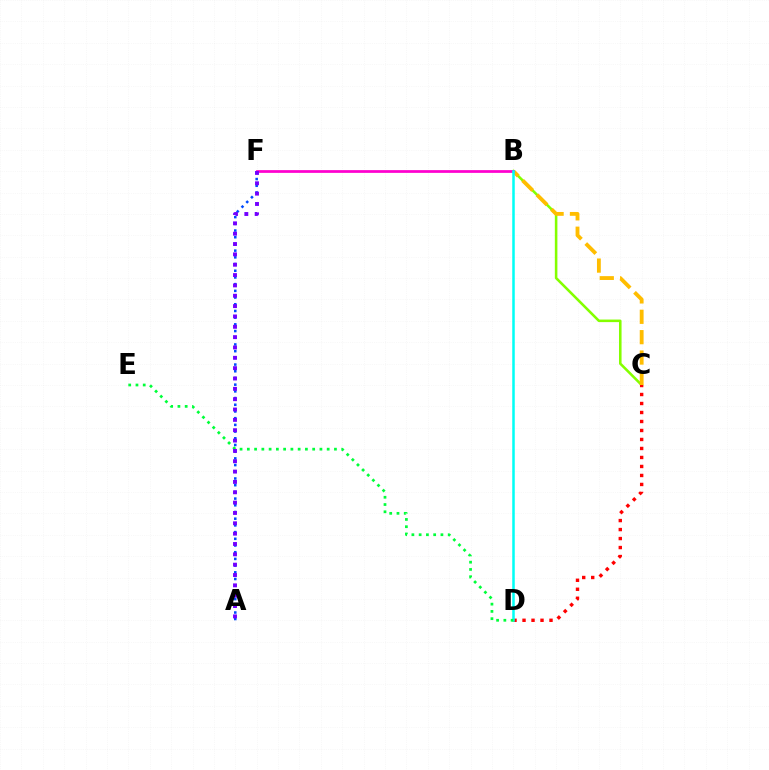{('B', 'C'): [{'color': '#84ff00', 'line_style': 'solid', 'thickness': 1.84}, {'color': '#ffbd00', 'line_style': 'dashed', 'thickness': 2.77}], ('C', 'D'): [{'color': '#ff0000', 'line_style': 'dotted', 'thickness': 2.44}], ('A', 'F'): [{'color': '#004bff', 'line_style': 'dotted', 'thickness': 1.82}, {'color': '#7200ff', 'line_style': 'dotted', 'thickness': 2.81}], ('B', 'F'): [{'color': '#ff00cf', 'line_style': 'solid', 'thickness': 1.98}], ('B', 'D'): [{'color': '#00fff6', 'line_style': 'solid', 'thickness': 1.82}], ('D', 'E'): [{'color': '#00ff39', 'line_style': 'dotted', 'thickness': 1.97}]}